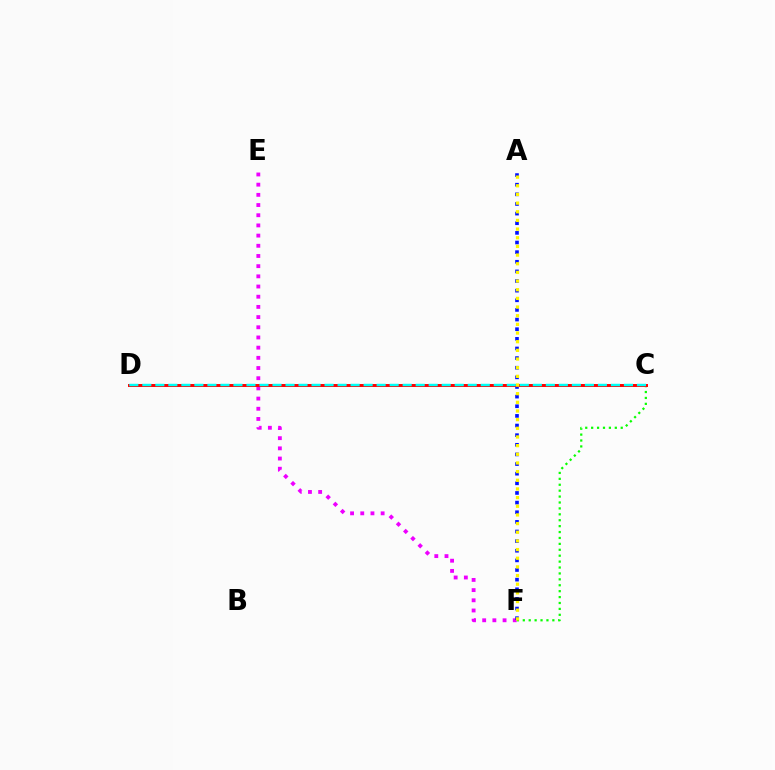{('E', 'F'): [{'color': '#ee00ff', 'line_style': 'dotted', 'thickness': 2.77}], ('A', 'F'): [{'color': '#0010ff', 'line_style': 'dotted', 'thickness': 2.62}, {'color': '#fcf500', 'line_style': 'dotted', 'thickness': 2.35}], ('C', 'F'): [{'color': '#08ff00', 'line_style': 'dotted', 'thickness': 1.61}], ('C', 'D'): [{'color': '#ff0000', 'line_style': 'solid', 'thickness': 2.13}, {'color': '#00fff6', 'line_style': 'dashed', 'thickness': 1.77}]}